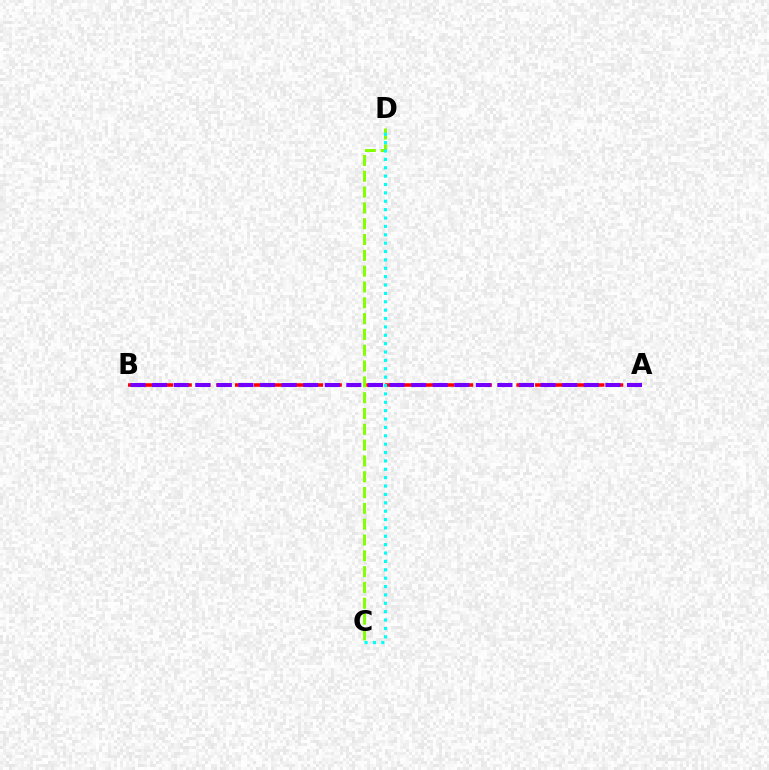{('A', 'B'): [{'color': '#ff0000', 'line_style': 'dashed', 'thickness': 2.55}, {'color': '#7200ff', 'line_style': 'dashed', 'thickness': 2.93}], ('C', 'D'): [{'color': '#84ff00', 'line_style': 'dashed', 'thickness': 2.15}, {'color': '#00fff6', 'line_style': 'dotted', 'thickness': 2.28}]}